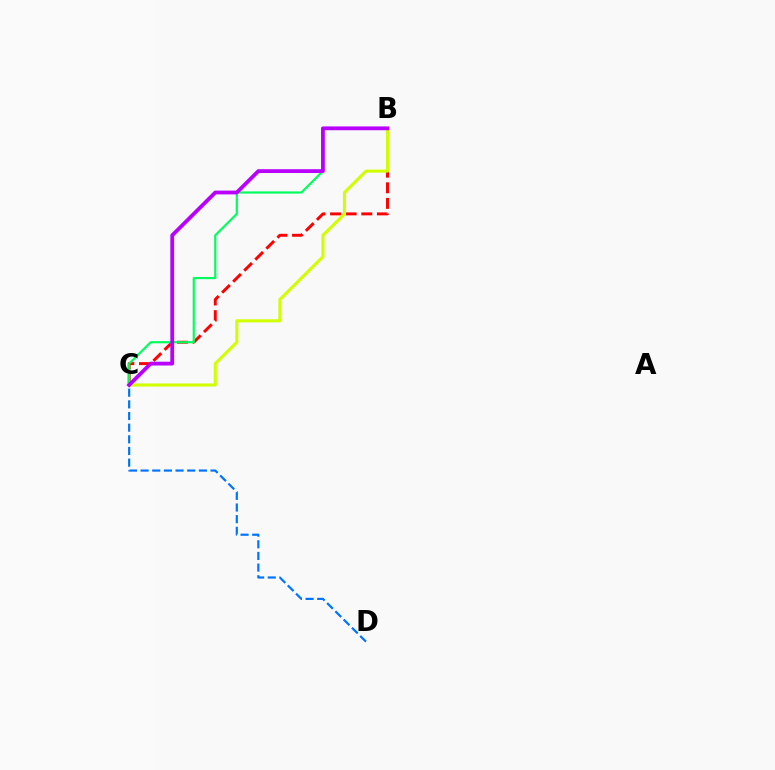{('B', 'C'): [{'color': '#ff0000', 'line_style': 'dashed', 'thickness': 2.12}, {'color': '#d1ff00', 'line_style': 'solid', 'thickness': 2.2}, {'color': '#00ff5c', 'line_style': 'solid', 'thickness': 1.57}, {'color': '#b900ff', 'line_style': 'solid', 'thickness': 2.74}], ('C', 'D'): [{'color': '#0074ff', 'line_style': 'dashed', 'thickness': 1.58}]}